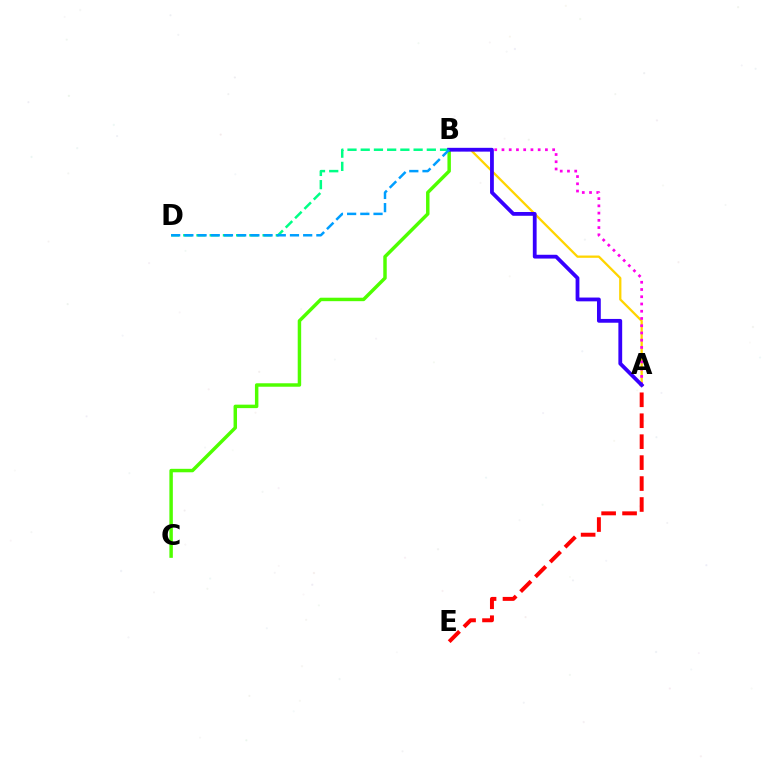{('A', 'B'): [{'color': '#ffd500', 'line_style': 'solid', 'thickness': 1.64}, {'color': '#ff00ed', 'line_style': 'dotted', 'thickness': 1.97}, {'color': '#3700ff', 'line_style': 'solid', 'thickness': 2.73}], ('B', 'C'): [{'color': '#4fff00', 'line_style': 'solid', 'thickness': 2.49}], ('B', 'D'): [{'color': '#00ff86', 'line_style': 'dashed', 'thickness': 1.8}, {'color': '#009eff', 'line_style': 'dashed', 'thickness': 1.79}], ('A', 'E'): [{'color': '#ff0000', 'line_style': 'dashed', 'thickness': 2.84}]}